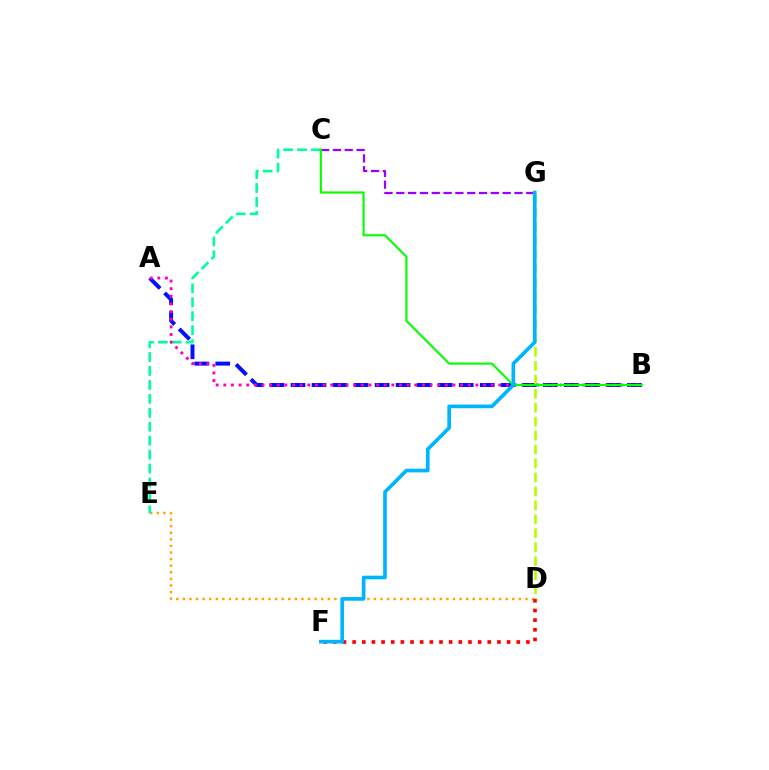{('D', 'E'): [{'color': '#ffa500', 'line_style': 'dotted', 'thickness': 1.79}], ('A', 'B'): [{'color': '#0010ff', 'line_style': 'dashed', 'thickness': 2.86}, {'color': '#ff00bd', 'line_style': 'dotted', 'thickness': 2.08}], ('C', 'E'): [{'color': '#00ff9d', 'line_style': 'dashed', 'thickness': 1.89}], ('D', 'G'): [{'color': '#b3ff00', 'line_style': 'dashed', 'thickness': 1.9}], ('D', 'F'): [{'color': '#ff0000', 'line_style': 'dotted', 'thickness': 2.62}], ('C', 'G'): [{'color': '#9b00ff', 'line_style': 'dashed', 'thickness': 1.61}], ('B', 'C'): [{'color': '#08ff00', 'line_style': 'solid', 'thickness': 1.55}], ('F', 'G'): [{'color': '#00b5ff', 'line_style': 'solid', 'thickness': 2.64}]}